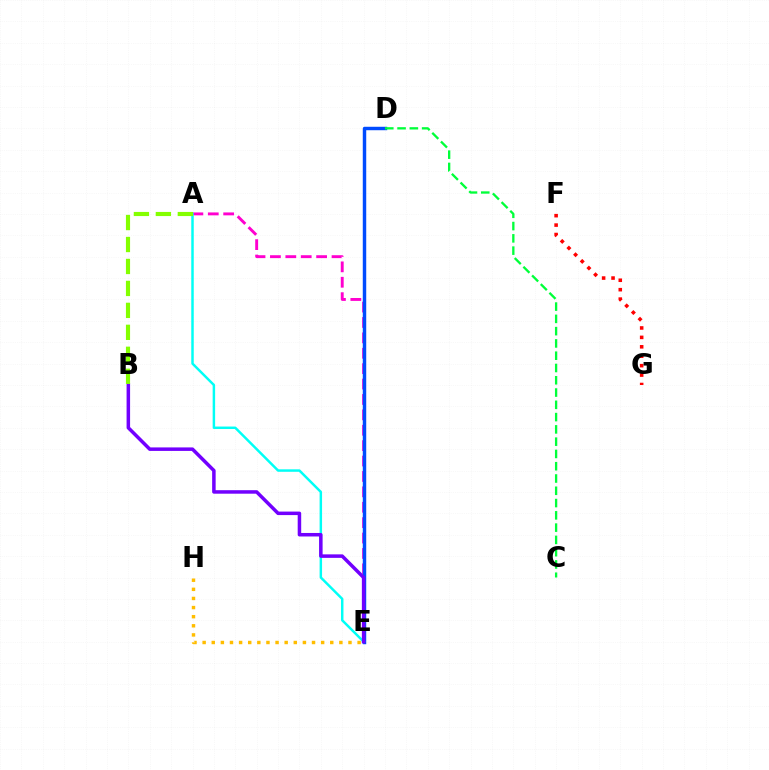{('A', 'E'): [{'color': '#ff00cf', 'line_style': 'dashed', 'thickness': 2.09}, {'color': '#00fff6', 'line_style': 'solid', 'thickness': 1.78}], ('D', 'E'): [{'color': '#004bff', 'line_style': 'solid', 'thickness': 2.48}], ('F', 'G'): [{'color': '#ff0000', 'line_style': 'dotted', 'thickness': 2.56}], ('E', 'H'): [{'color': '#ffbd00', 'line_style': 'dotted', 'thickness': 2.48}], ('C', 'D'): [{'color': '#00ff39', 'line_style': 'dashed', 'thickness': 1.67}], ('B', 'E'): [{'color': '#7200ff', 'line_style': 'solid', 'thickness': 2.52}], ('A', 'B'): [{'color': '#84ff00', 'line_style': 'dashed', 'thickness': 2.98}]}